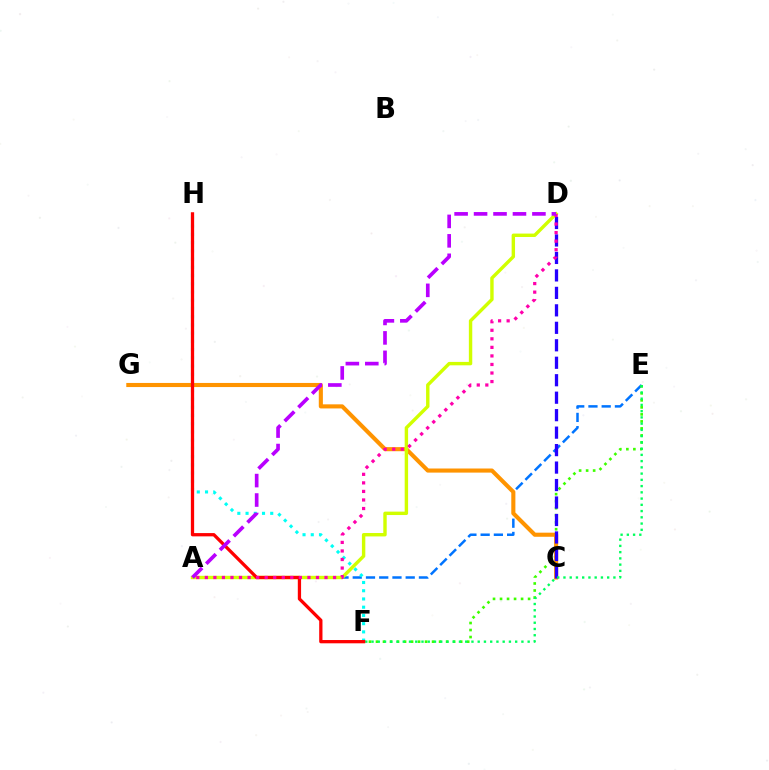{('A', 'E'): [{'color': '#0074ff', 'line_style': 'dashed', 'thickness': 1.8}], ('E', 'F'): [{'color': '#3dff00', 'line_style': 'dotted', 'thickness': 1.91}, {'color': '#00ff5c', 'line_style': 'dotted', 'thickness': 1.7}], ('C', 'G'): [{'color': '#ff9400', 'line_style': 'solid', 'thickness': 2.95}], ('F', 'H'): [{'color': '#00fff6', 'line_style': 'dotted', 'thickness': 2.24}, {'color': '#ff0000', 'line_style': 'solid', 'thickness': 2.36}], ('C', 'D'): [{'color': '#2500ff', 'line_style': 'dashed', 'thickness': 2.37}], ('A', 'D'): [{'color': '#d1ff00', 'line_style': 'solid', 'thickness': 2.45}, {'color': '#ff00ac', 'line_style': 'dotted', 'thickness': 2.32}, {'color': '#b900ff', 'line_style': 'dashed', 'thickness': 2.64}]}